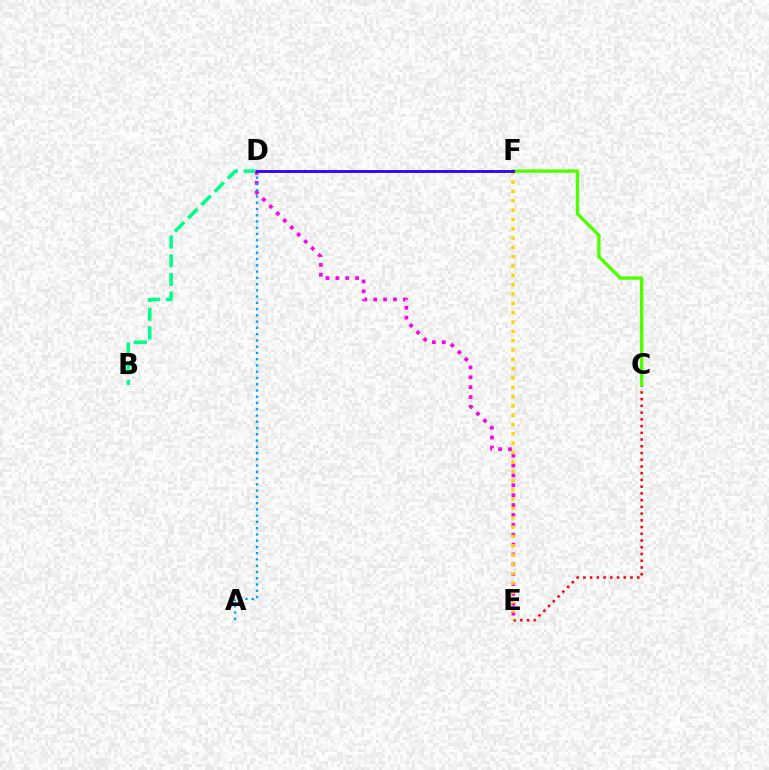{('B', 'D'): [{'color': '#00ff86', 'line_style': 'dashed', 'thickness': 2.54}], ('C', 'E'): [{'color': '#ff0000', 'line_style': 'dotted', 'thickness': 1.83}], ('D', 'E'): [{'color': '#ff00ed', 'line_style': 'dotted', 'thickness': 2.68}], ('E', 'F'): [{'color': '#ffd500', 'line_style': 'dotted', 'thickness': 2.53}], ('A', 'D'): [{'color': '#009eff', 'line_style': 'dotted', 'thickness': 1.7}], ('C', 'F'): [{'color': '#4fff00', 'line_style': 'solid', 'thickness': 2.41}], ('D', 'F'): [{'color': '#3700ff', 'line_style': 'solid', 'thickness': 2.05}]}